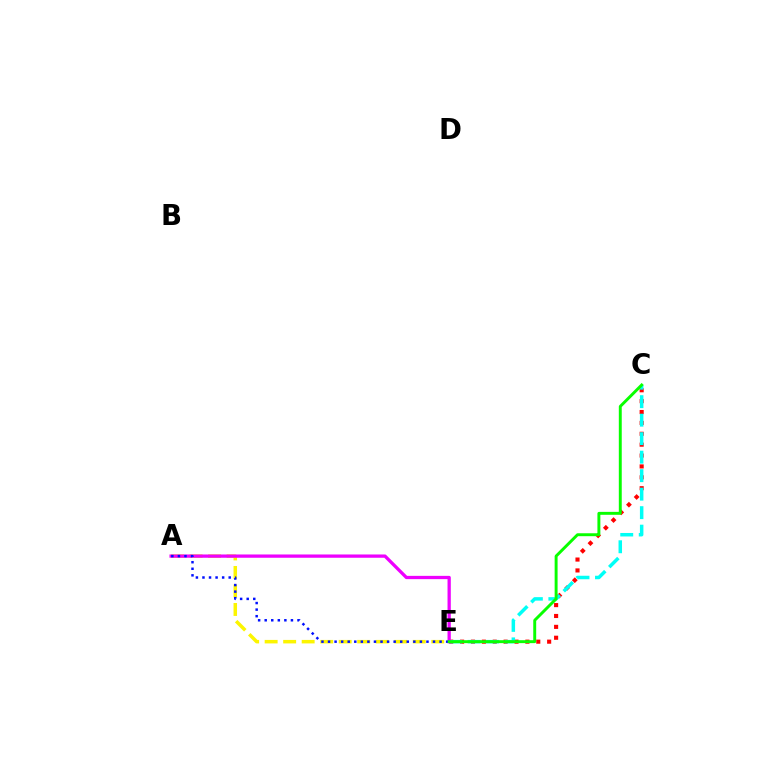{('A', 'E'): [{'color': '#fcf500', 'line_style': 'dashed', 'thickness': 2.51}, {'color': '#ee00ff', 'line_style': 'solid', 'thickness': 2.36}, {'color': '#0010ff', 'line_style': 'dotted', 'thickness': 1.78}], ('C', 'E'): [{'color': '#ff0000', 'line_style': 'dotted', 'thickness': 2.96}, {'color': '#00fff6', 'line_style': 'dashed', 'thickness': 2.51}, {'color': '#08ff00', 'line_style': 'solid', 'thickness': 2.11}]}